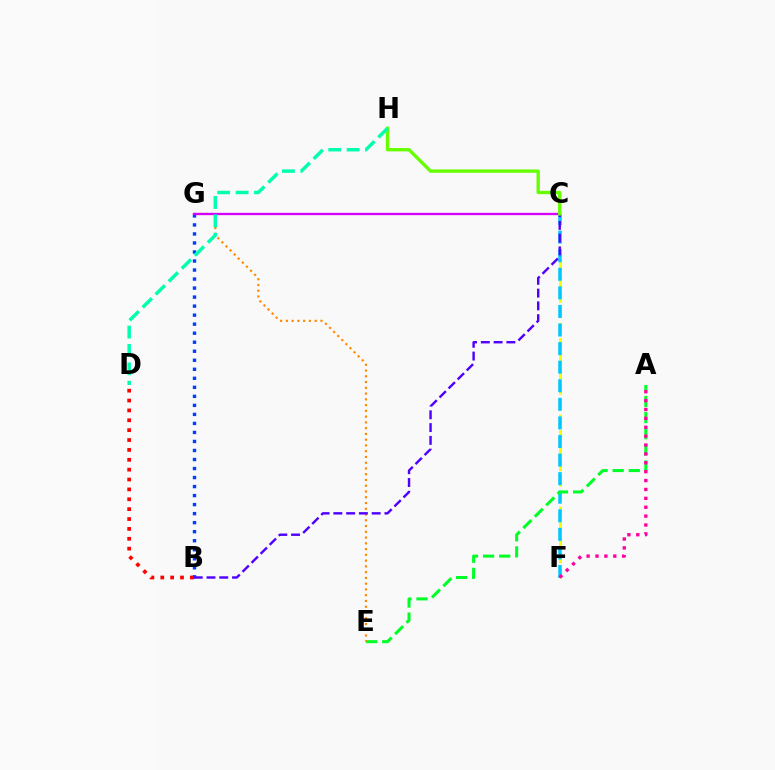{('B', 'G'): [{'color': '#003fff', 'line_style': 'dotted', 'thickness': 2.45}], ('C', 'F'): [{'color': '#eeff00', 'line_style': 'dashed', 'thickness': 2.08}, {'color': '#00c7ff', 'line_style': 'dashed', 'thickness': 2.52}], ('A', 'E'): [{'color': '#00ff27', 'line_style': 'dashed', 'thickness': 2.19}], ('E', 'G'): [{'color': '#ff8800', 'line_style': 'dotted', 'thickness': 1.56}], ('B', 'D'): [{'color': '#ff0000', 'line_style': 'dotted', 'thickness': 2.68}], ('B', 'C'): [{'color': '#4f00ff', 'line_style': 'dashed', 'thickness': 1.74}], ('C', 'G'): [{'color': '#d600ff', 'line_style': 'solid', 'thickness': 1.66}], ('C', 'H'): [{'color': '#66ff00', 'line_style': 'solid', 'thickness': 2.41}], ('D', 'H'): [{'color': '#00ffaf', 'line_style': 'dashed', 'thickness': 2.5}], ('A', 'F'): [{'color': '#ff00a0', 'line_style': 'dotted', 'thickness': 2.41}]}